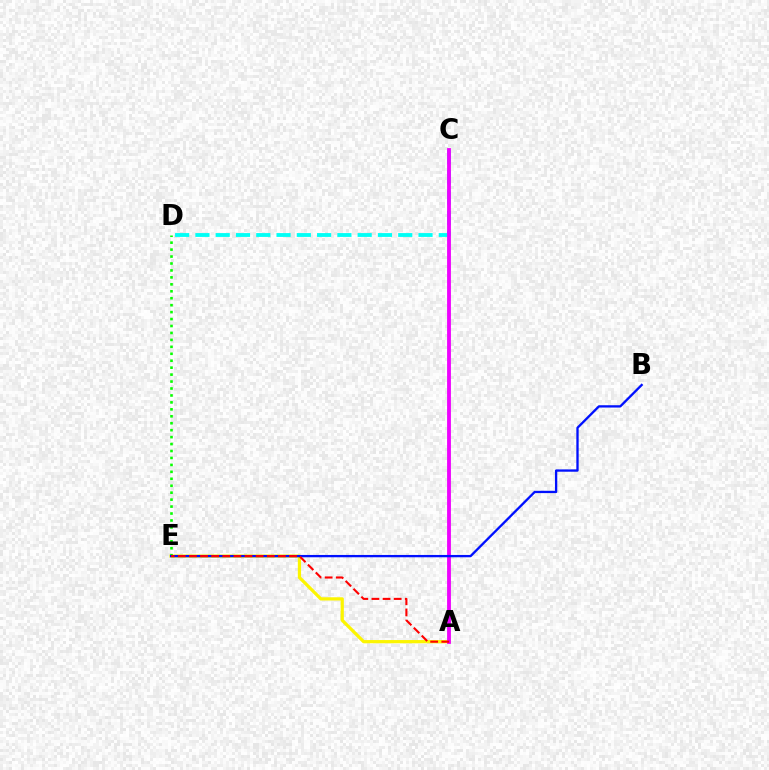{('A', 'E'): [{'color': '#fcf500', 'line_style': 'solid', 'thickness': 2.32}, {'color': '#ff0000', 'line_style': 'dashed', 'thickness': 1.51}], ('C', 'D'): [{'color': '#00fff6', 'line_style': 'dashed', 'thickness': 2.76}], ('A', 'C'): [{'color': '#ee00ff', 'line_style': 'solid', 'thickness': 2.75}], ('D', 'E'): [{'color': '#08ff00', 'line_style': 'dotted', 'thickness': 1.89}], ('B', 'E'): [{'color': '#0010ff', 'line_style': 'solid', 'thickness': 1.67}]}